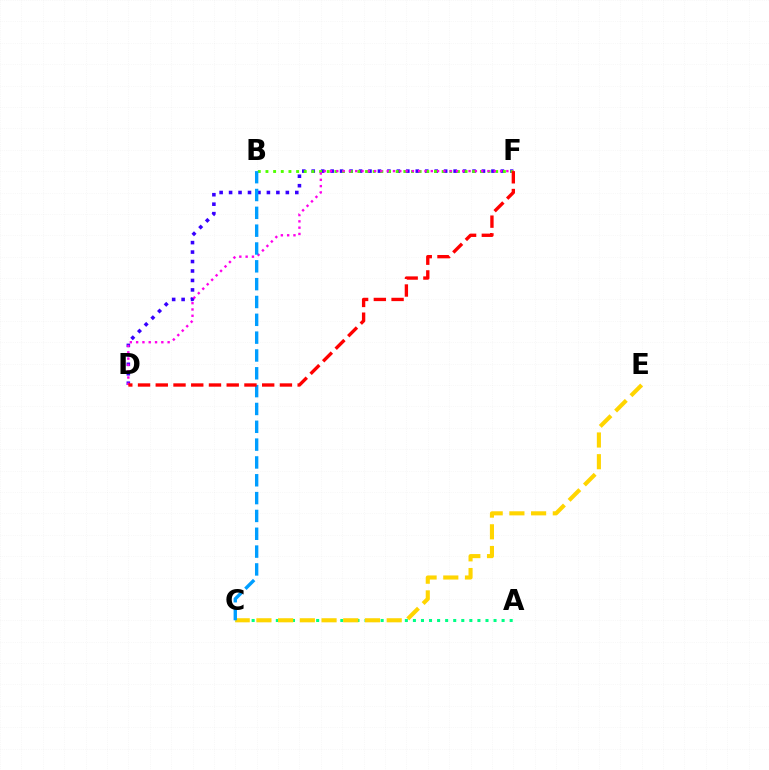{('D', 'F'): [{'color': '#3700ff', 'line_style': 'dotted', 'thickness': 2.57}, {'color': '#ff00ed', 'line_style': 'dotted', 'thickness': 1.71}, {'color': '#ff0000', 'line_style': 'dashed', 'thickness': 2.41}], ('B', 'F'): [{'color': '#4fff00', 'line_style': 'dotted', 'thickness': 2.08}], ('A', 'C'): [{'color': '#00ff86', 'line_style': 'dotted', 'thickness': 2.19}], ('C', 'E'): [{'color': '#ffd500', 'line_style': 'dashed', 'thickness': 2.95}], ('B', 'C'): [{'color': '#009eff', 'line_style': 'dashed', 'thickness': 2.42}]}